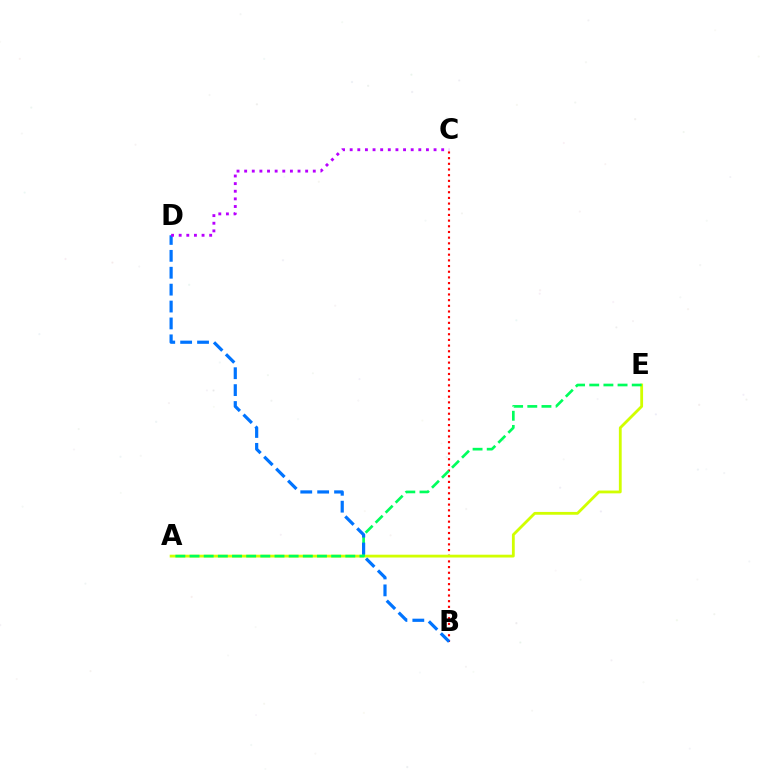{('B', 'C'): [{'color': '#ff0000', 'line_style': 'dotted', 'thickness': 1.54}], ('A', 'E'): [{'color': '#d1ff00', 'line_style': 'solid', 'thickness': 2.03}, {'color': '#00ff5c', 'line_style': 'dashed', 'thickness': 1.92}], ('B', 'D'): [{'color': '#0074ff', 'line_style': 'dashed', 'thickness': 2.3}], ('C', 'D'): [{'color': '#b900ff', 'line_style': 'dotted', 'thickness': 2.07}]}